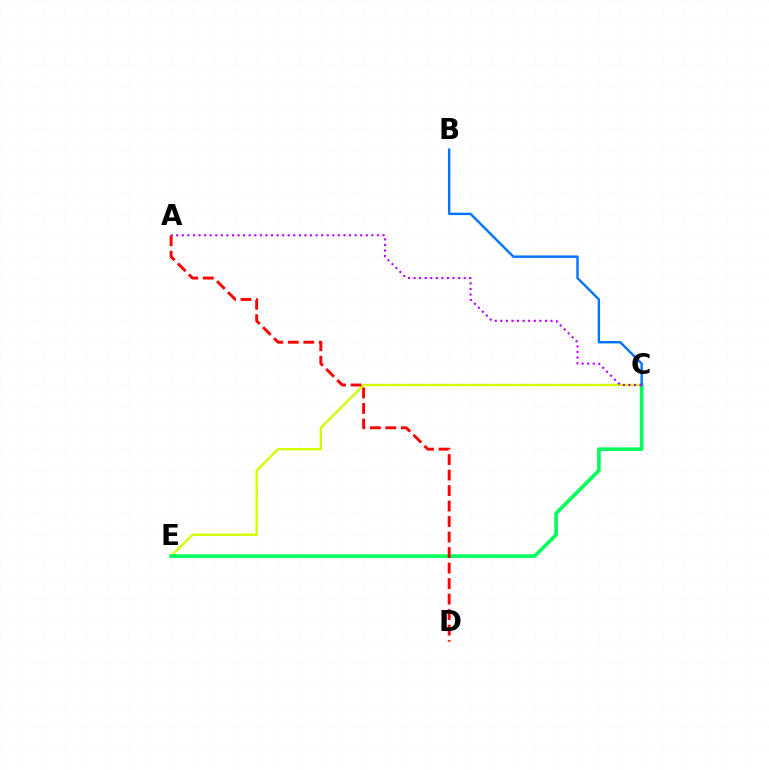{('C', 'E'): [{'color': '#d1ff00', 'line_style': 'solid', 'thickness': 1.71}, {'color': '#00ff5c', 'line_style': 'solid', 'thickness': 2.6}], ('A', 'D'): [{'color': '#ff0000', 'line_style': 'dashed', 'thickness': 2.11}], ('B', 'C'): [{'color': '#0074ff', 'line_style': 'solid', 'thickness': 1.73}], ('A', 'C'): [{'color': '#b900ff', 'line_style': 'dotted', 'thickness': 1.51}]}